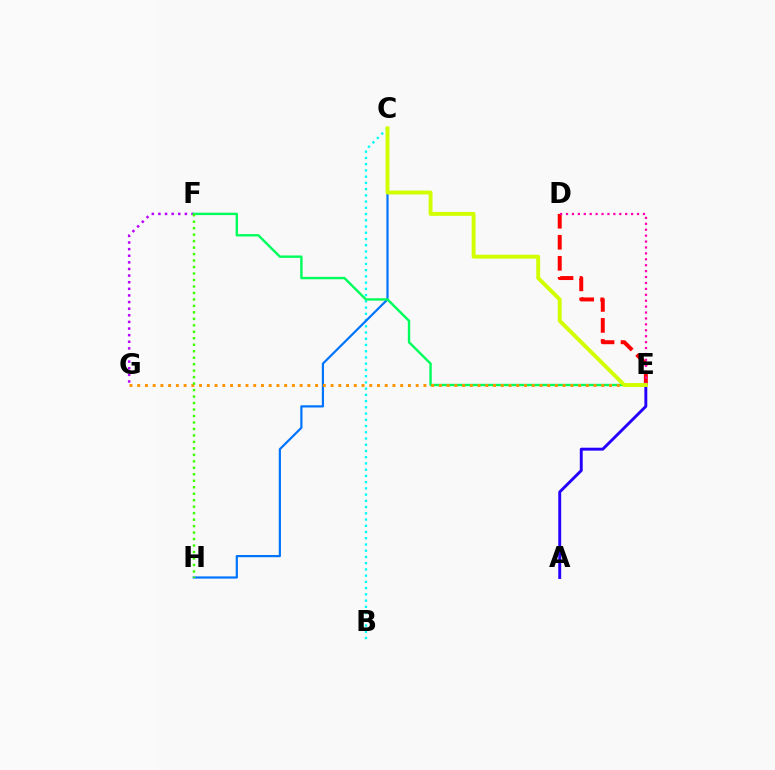{('F', 'G'): [{'color': '#b900ff', 'line_style': 'dotted', 'thickness': 1.8}], ('B', 'C'): [{'color': '#00fff6', 'line_style': 'dotted', 'thickness': 1.69}], ('D', 'E'): [{'color': '#ff0000', 'line_style': 'dashed', 'thickness': 2.86}, {'color': '#ff00ac', 'line_style': 'dotted', 'thickness': 1.61}], ('C', 'H'): [{'color': '#0074ff', 'line_style': 'solid', 'thickness': 1.59}], ('A', 'E'): [{'color': '#2500ff', 'line_style': 'solid', 'thickness': 2.1}], ('E', 'F'): [{'color': '#00ff5c', 'line_style': 'solid', 'thickness': 1.73}], ('E', 'G'): [{'color': '#ff9400', 'line_style': 'dotted', 'thickness': 2.1}], ('F', 'H'): [{'color': '#3dff00', 'line_style': 'dotted', 'thickness': 1.76}], ('C', 'E'): [{'color': '#d1ff00', 'line_style': 'solid', 'thickness': 2.81}]}